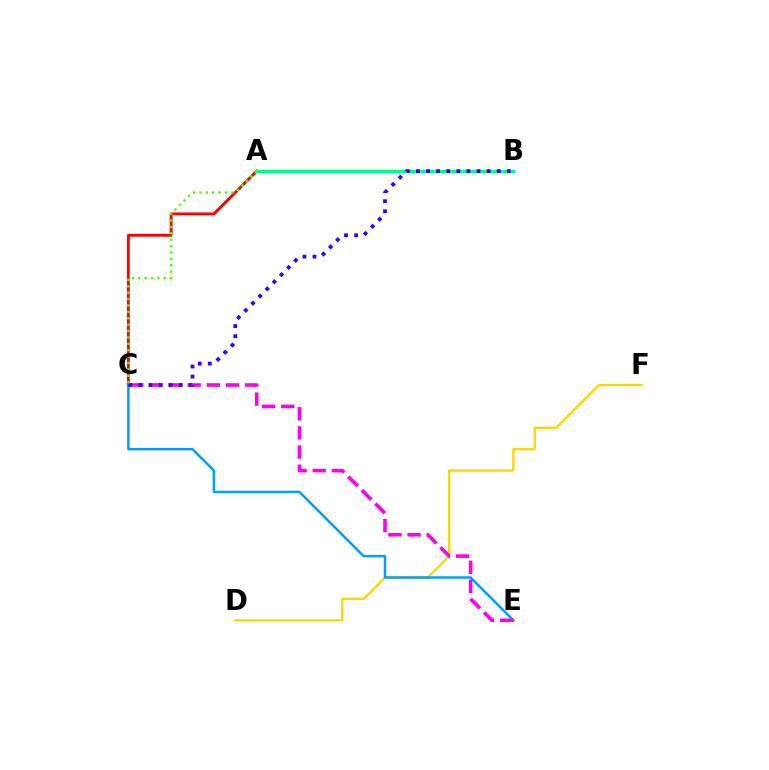{('D', 'F'): [{'color': '#ffd500', 'line_style': 'solid', 'thickness': 1.67}], ('A', 'C'): [{'color': '#ff0000', 'line_style': 'solid', 'thickness': 2.07}, {'color': '#4fff00', 'line_style': 'dotted', 'thickness': 1.74}], ('C', 'E'): [{'color': '#009eff', 'line_style': 'solid', 'thickness': 1.78}, {'color': '#ff00ed', 'line_style': 'dashed', 'thickness': 2.6}], ('A', 'B'): [{'color': '#00ff86', 'line_style': 'solid', 'thickness': 2.34}], ('B', 'C'): [{'color': '#3700ff', 'line_style': 'dotted', 'thickness': 2.74}]}